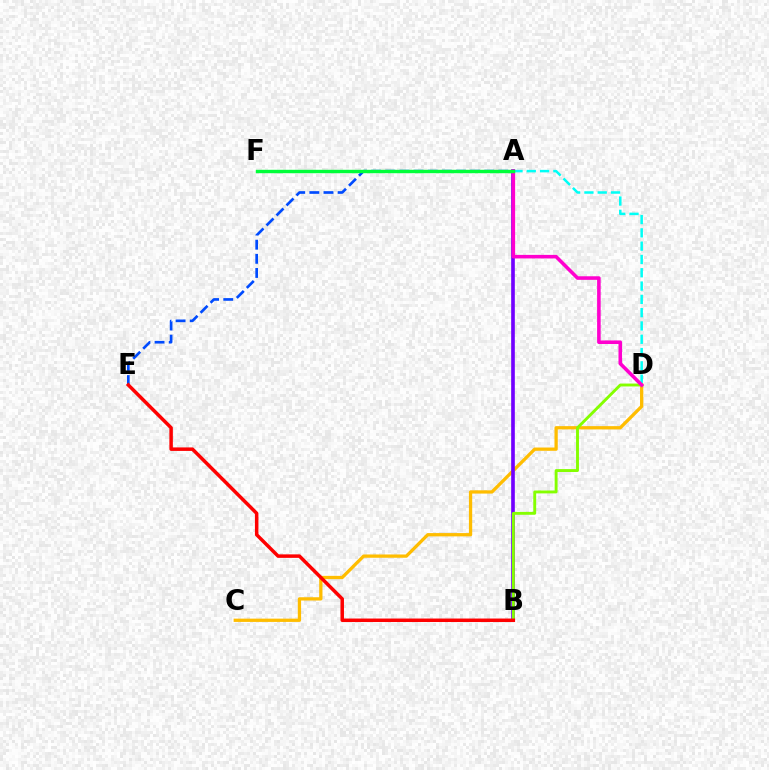{('A', 'D'): [{'color': '#00fff6', 'line_style': 'dashed', 'thickness': 1.81}, {'color': '#ff00cf', 'line_style': 'solid', 'thickness': 2.57}], ('C', 'D'): [{'color': '#ffbd00', 'line_style': 'solid', 'thickness': 2.36}], ('A', 'B'): [{'color': '#7200ff', 'line_style': 'solid', 'thickness': 2.63}], ('A', 'E'): [{'color': '#004bff', 'line_style': 'dashed', 'thickness': 1.92}], ('B', 'D'): [{'color': '#84ff00', 'line_style': 'solid', 'thickness': 2.08}], ('A', 'F'): [{'color': '#00ff39', 'line_style': 'solid', 'thickness': 2.46}], ('B', 'E'): [{'color': '#ff0000', 'line_style': 'solid', 'thickness': 2.51}]}